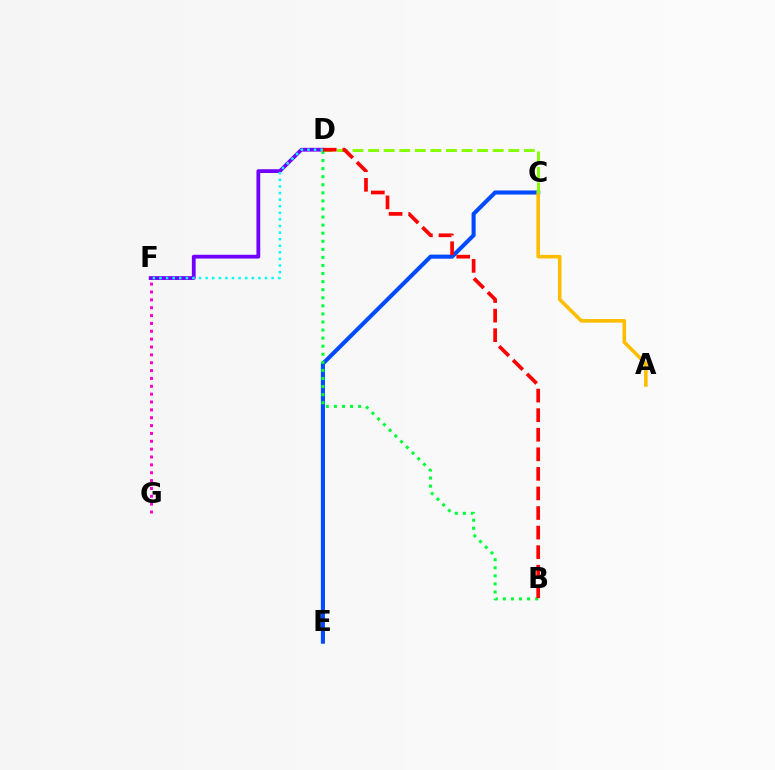{('C', 'E'): [{'color': '#004bff', 'line_style': 'solid', 'thickness': 2.94}], ('D', 'F'): [{'color': '#7200ff', 'line_style': 'solid', 'thickness': 2.73}, {'color': '#00fff6', 'line_style': 'dotted', 'thickness': 1.79}], ('A', 'C'): [{'color': '#ffbd00', 'line_style': 'solid', 'thickness': 2.58}], ('C', 'D'): [{'color': '#84ff00', 'line_style': 'dashed', 'thickness': 2.12}], ('F', 'G'): [{'color': '#ff00cf', 'line_style': 'dotted', 'thickness': 2.14}], ('B', 'D'): [{'color': '#00ff39', 'line_style': 'dotted', 'thickness': 2.19}, {'color': '#ff0000', 'line_style': 'dashed', 'thickness': 2.66}]}